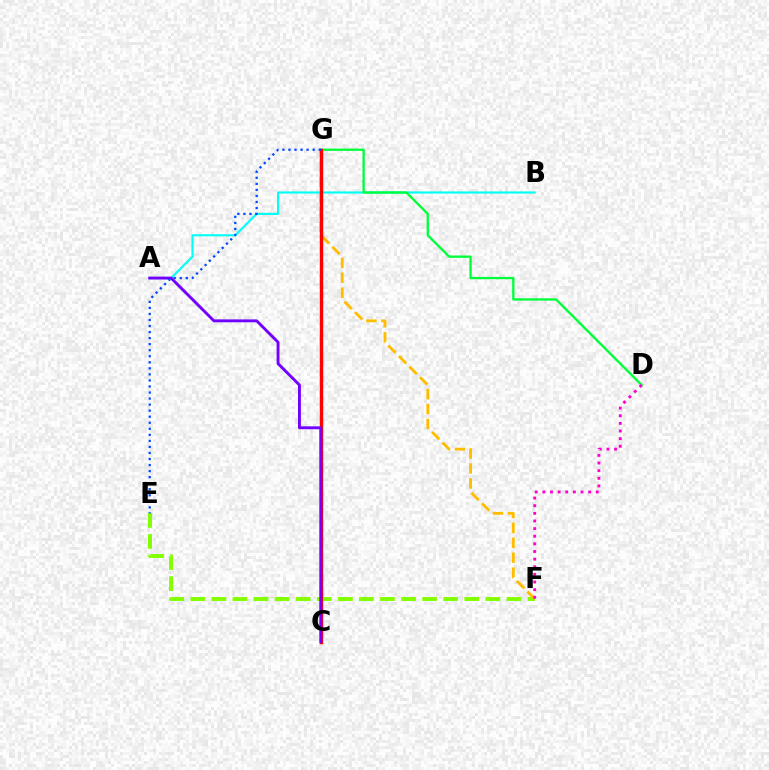{('E', 'F'): [{'color': '#84ff00', 'line_style': 'dashed', 'thickness': 2.86}], ('A', 'B'): [{'color': '#00fff6', 'line_style': 'solid', 'thickness': 1.53}], ('F', 'G'): [{'color': '#ffbd00', 'line_style': 'dashed', 'thickness': 2.03}], ('D', 'G'): [{'color': '#00ff39', 'line_style': 'solid', 'thickness': 1.68}], ('C', 'G'): [{'color': '#ff0000', 'line_style': 'solid', 'thickness': 2.46}], ('D', 'F'): [{'color': '#ff00cf', 'line_style': 'dotted', 'thickness': 2.07}], ('A', 'C'): [{'color': '#7200ff', 'line_style': 'solid', 'thickness': 2.08}], ('E', 'G'): [{'color': '#004bff', 'line_style': 'dotted', 'thickness': 1.64}]}